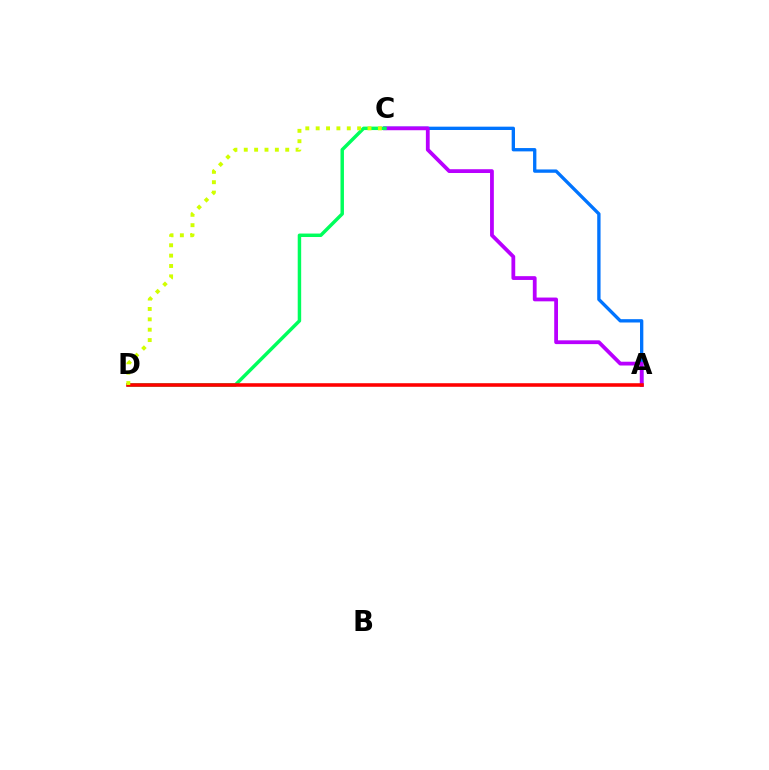{('A', 'C'): [{'color': '#0074ff', 'line_style': 'solid', 'thickness': 2.4}, {'color': '#b900ff', 'line_style': 'solid', 'thickness': 2.73}], ('C', 'D'): [{'color': '#00ff5c', 'line_style': 'solid', 'thickness': 2.49}, {'color': '#d1ff00', 'line_style': 'dotted', 'thickness': 2.82}], ('A', 'D'): [{'color': '#ff0000', 'line_style': 'solid', 'thickness': 2.56}]}